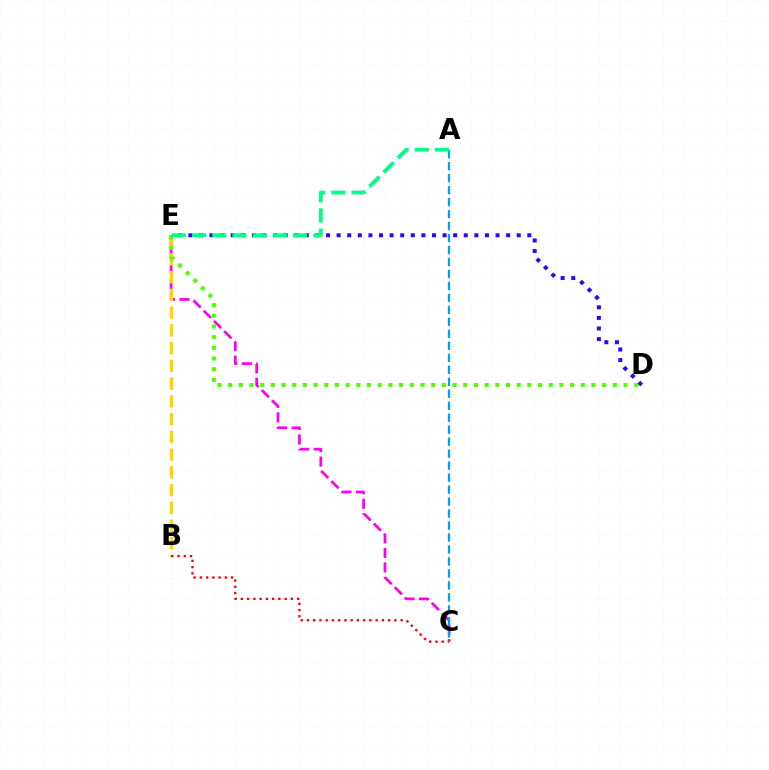{('C', 'E'): [{'color': '#ff00ed', 'line_style': 'dashed', 'thickness': 1.97}], ('B', 'E'): [{'color': '#ffd500', 'line_style': 'dashed', 'thickness': 2.41}], ('B', 'C'): [{'color': '#ff0000', 'line_style': 'dotted', 'thickness': 1.7}], ('D', 'E'): [{'color': '#4fff00', 'line_style': 'dotted', 'thickness': 2.9}, {'color': '#3700ff', 'line_style': 'dotted', 'thickness': 2.88}], ('A', 'C'): [{'color': '#009eff', 'line_style': 'dashed', 'thickness': 1.63}], ('A', 'E'): [{'color': '#00ff86', 'line_style': 'dashed', 'thickness': 2.75}]}